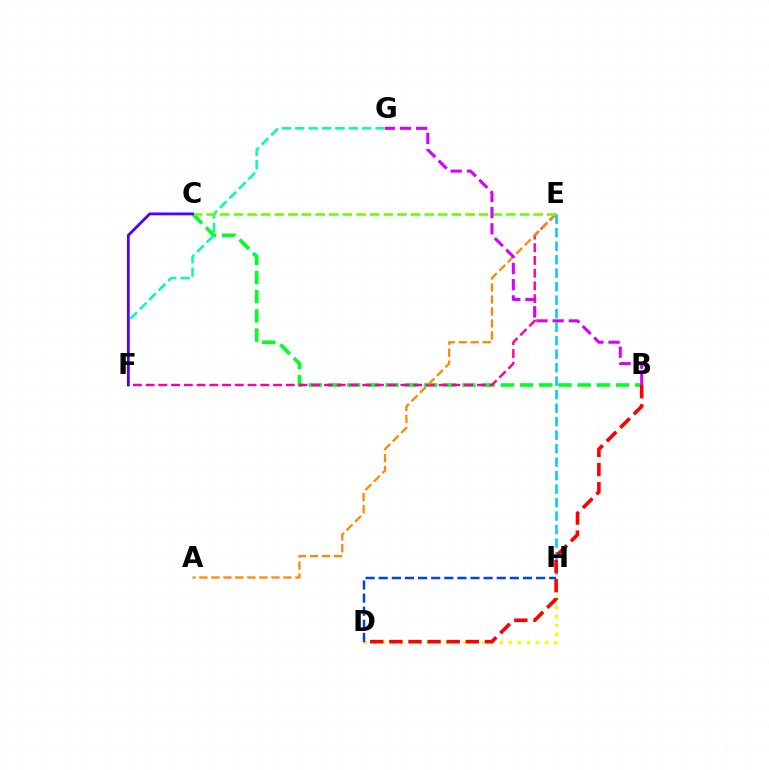{('B', 'C'): [{'color': '#00ff27', 'line_style': 'dashed', 'thickness': 2.61}], ('E', 'H'): [{'color': '#00c7ff', 'line_style': 'dashed', 'thickness': 1.83}], ('E', 'F'): [{'color': '#ff00a0', 'line_style': 'dashed', 'thickness': 1.73}], ('D', 'H'): [{'color': '#eeff00', 'line_style': 'dotted', 'thickness': 2.46}, {'color': '#003fff', 'line_style': 'dashed', 'thickness': 1.78}], ('A', 'E'): [{'color': '#ff8800', 'line_style': 'dashed', 'thickness': 1.63}], ('F', 'G'): [{'color': '#00ffaf', 'line_style': 'dashed', 'thickness': 1.82}], ('C', 'E'): [{'color': '#66ff00', 'line_style': 'dashed', 'thickness': 1.85}], ('B', 'D'): [{'color': '#ff0000', 'line_style': 'dashed', 'thickness': 2.6}], ('C', 'F'): [{'color': '#4f00ff', 'line_style': 'solid', 'thickness': 2.01}], ('B', 'G'): [{'color': '#d600ff', 'line_style': 'dashed', 'thickness': 2.2}]}